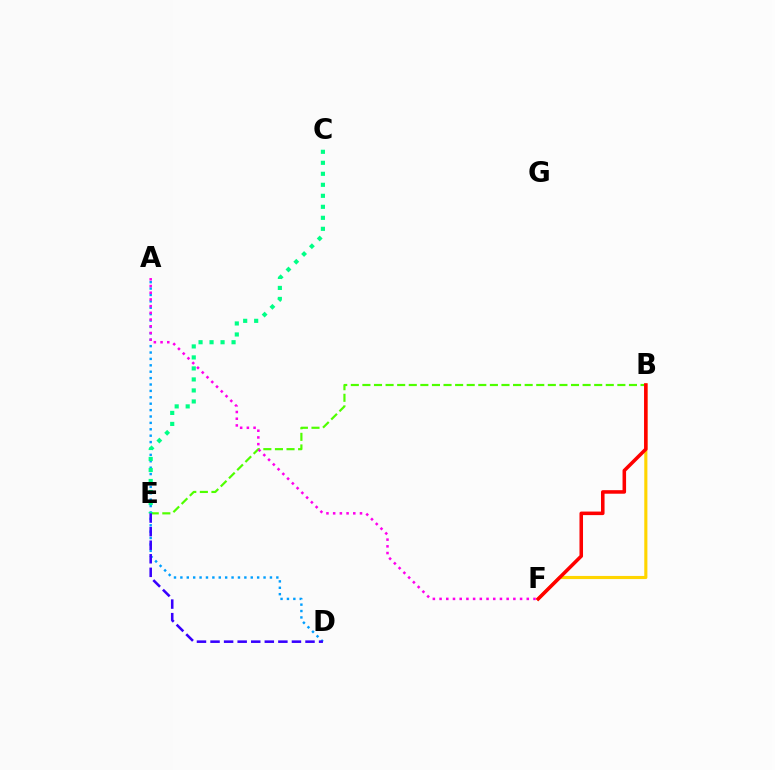{('B', 'E'): [{'color': '#4fff00', 'line_style': 'dashed', 'thickness': 1.57}], ('B', 'F'): [{'color': '#ffd500', 'line_style': 'solid', 'thickness': 2.25}, {'color': '#ff0000', 'line_style': 'solid', 'thickness': 2.55}], ('A', 'D'): [{'color': '#009eff', 'line_style': 'dotted', 'thickness': 1.74}], ('A', 'F'): [{'color': '#ff00ed', 'line_style': 'dotted', 'thickness': 1.82}], ('C', 'E'): [{'color': '#00ff86', 'line_style': 'dotted', 'thickness': 2.99}], ('D', 'E'): [{'color': '#3700ff', 'line_style': 'dashed', 'thickness': 1.84}]}